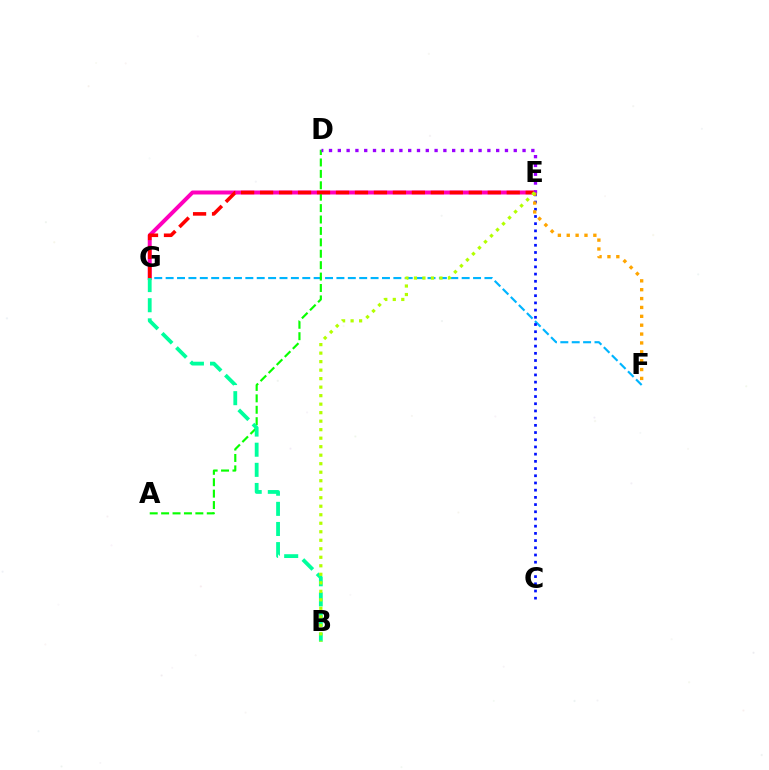{('E', 'G'): [{'color': '#ff00bd', 'line_style': 'solid', 'thickness': 2.85}, {'color': '#ff0000', 'line_style': 'dashed', 'thickness': 2.58}], ('F', 'G'): [{'color': '#00b5ff', 'line_style': 'dashed', 'thickness': 1.55}], ('C', 'E'): [{'color': '#0010ff', 'line_style': 'dotted', 'thickness': 1.96}], ('A', 'D'): [{'color': '#08ff00', 'line_style': 'dashed', 'thickness': 1.55}], ('B', 'G'): [{'color': '#00ff9d', 'line_style': 'dashed', 'thickness': 2.73}], ('D', 'E'): [{'color': '#9b00ff', 'line_style': 'dotted', 'thickness': 2.39}], ('E', 'F'): [{'color': '#ffa500', 'line_style': 'dotted', 'thickness': 2.41}], ('B', 'E'): [{'color': '#b3ff00', 'line_style': 'dotted', 'thickness': 2.31}]}